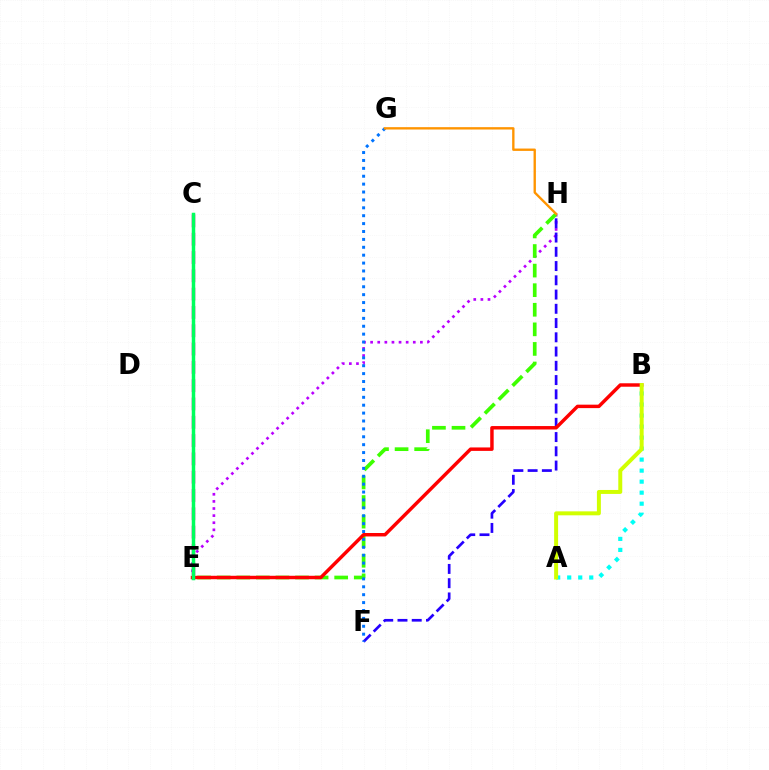{('E', 'H'): [{'color': '#b900ff', 'line_style': 'dotted', 'thickness': 1.93}, {'color': '#3dff00', 'line_style': 'dashed', 'thickness': 2.66}], ('F', 'H'): [{'color': '#2500ff', 'line_style': 'dashed', 'thickness': 1.94}], ('F', 'G'): [{'color': '#0074ff', 'line_style': 'dotted', 'thickness': 2.15}], ('B', 'E'): [{'color': '#ff0000', 'line_style': 'solid', 'thickness': 2.48}], ('C', 'E'): [{'color': '#ff00ac', 'line_style': 'dashed', 'thickness': 2.49}, {'color': '#00ff5c', 'line_style': 'solid', 'thickness': 2.51}], ('A', 'B'): [{'color': '#00fff6', 'line_style': 'dotted', 'thickness': 2.99}, {'color': '#d1ff00', 'line_style': 'solid', 'thickness': 2.86}], ('G', 'H'): [{'color': '#ff9400', 'line_style': 'solid', 'thickness': 1.7}]}